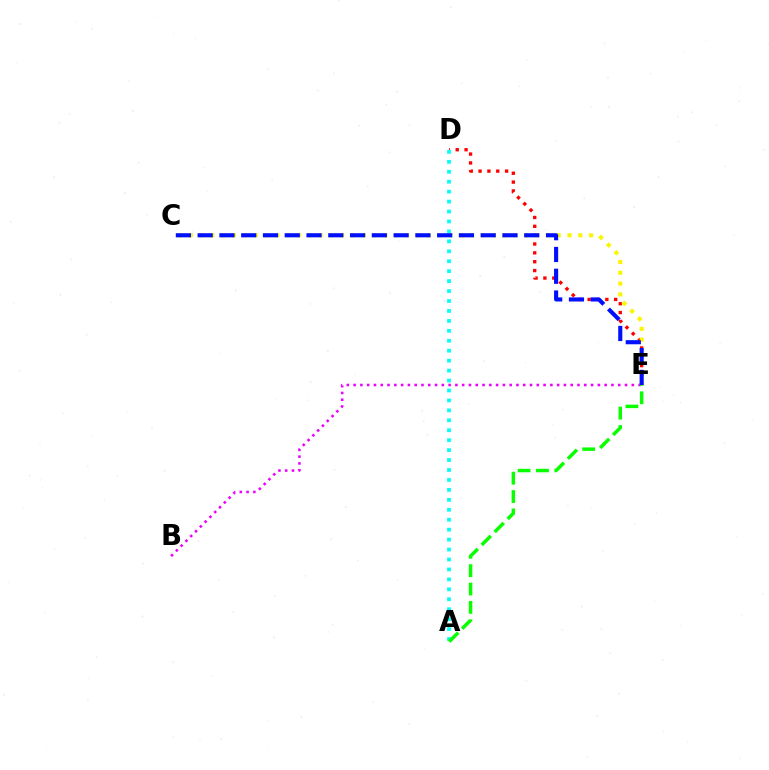{('D', 'E'): [{'color': '#ff0000', 'line_style': 'dotted', 'thickness': 2.4}], ('A', 'D'): [{'color': '#00fff6', 'line_style': 'dotted', 'thickness': 2.7}], ('B', 'E'): [{'color': '#ee00ff', 'line_style': 'dotted', 'thickness': 1.84}], ('C', 'E'): [{'color': '#fcf500', 'line_style': 'dotted', 'thickness': 2.94}, {'color': '#0010ff', 'line_style': 'dashed', 'thickness': 2.96}], ('A', 'E'): [{'color': '#08ff00', 'line_style': 'dashed', 'thickness': 2.5}]}